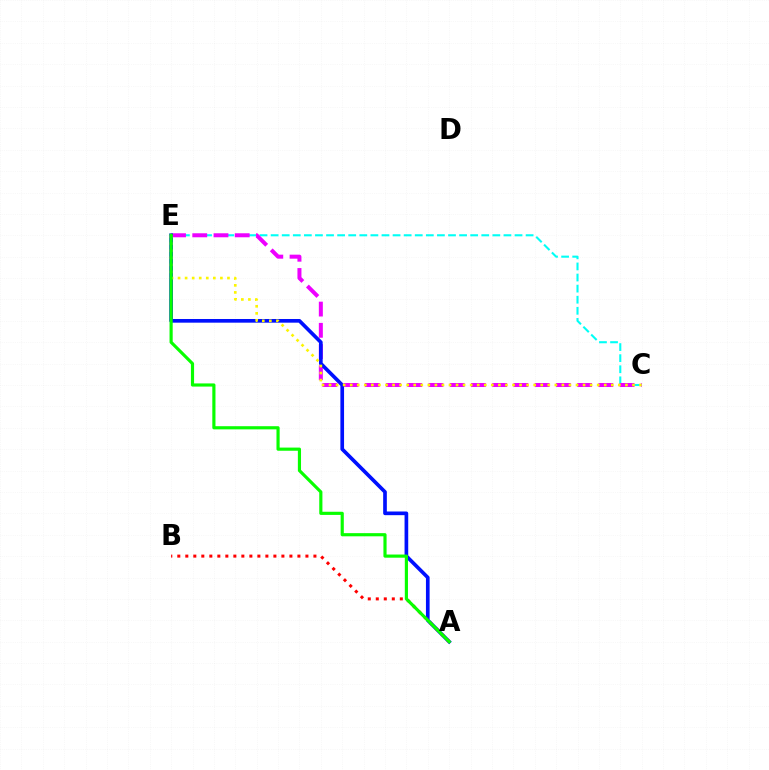{('C', 'E'): [{'color': '#00fff6', 'line_style': 'dashed', 'thickness': 1.51}, {'color': '#ee00ff', 'line_style': 'dashed', 'thickness': 2.88}, {'color': '#fcf500', 'line_style': 'dotted', 'thickness': 1.92}], ('A', 'E'): [{'color': '#0010ff', 'line_style': 'solid', 'thickness': 2.64}, {'color': '#08ff00', 'line_style': 'solid', 'thickness': 2.27}], ('A', 'B'): [{'color': '#ff0000', 'line_style': 'dotted', 'thickness': 2.18}]}